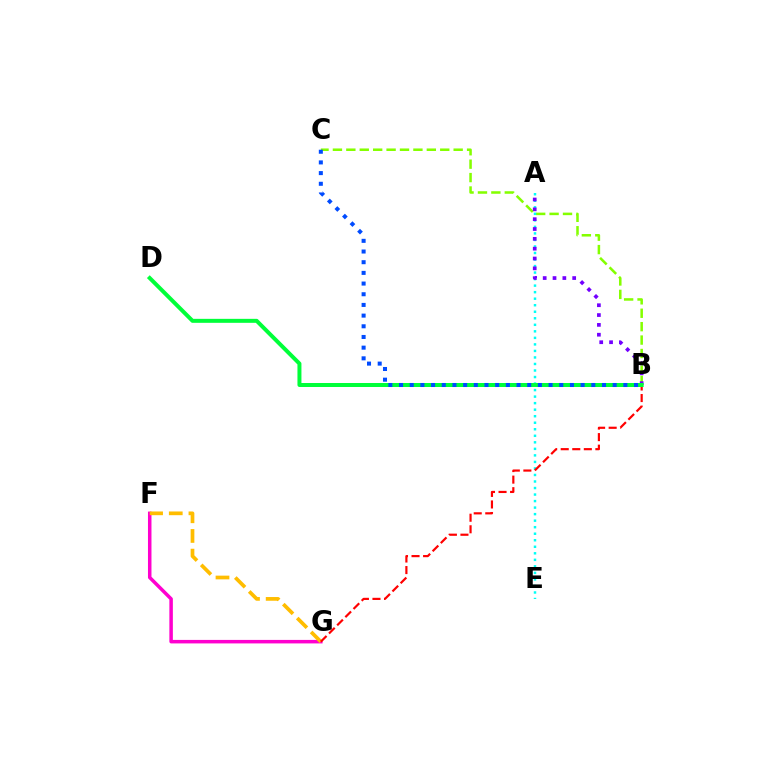{('B', 'C'): [{'color': '#84ff00', 'line_style': 'dashed', 'thickness': 1.82}, {'color': '#004bff', 'line_style': 'dotted', 'thickness': 2.9}], ('F', 'G'): [{'color': '#ff00cf', 'line_style': 'solid', 'thickness': 2.52}, {'color': '#ffbd00', 'line_style': 'dashed', 'thickness': 2.67}], ('A', 'E'): [{'color': '#00fff6', 'line_style': 'dotted', 'thickness': 1.77}], ('A', 'B'): [{'color': '#7200ff', 'line_style': 'dotted', 'thickness': 2.67}], ('B', 'G'): [{'color': '#ff0000', 'line_style': 'dashed', 'thickness': 1.57}], ('B', 'D'): [{'color': '#00ff39', 'line_style': 'solid', 'thickness': 2.87}]}